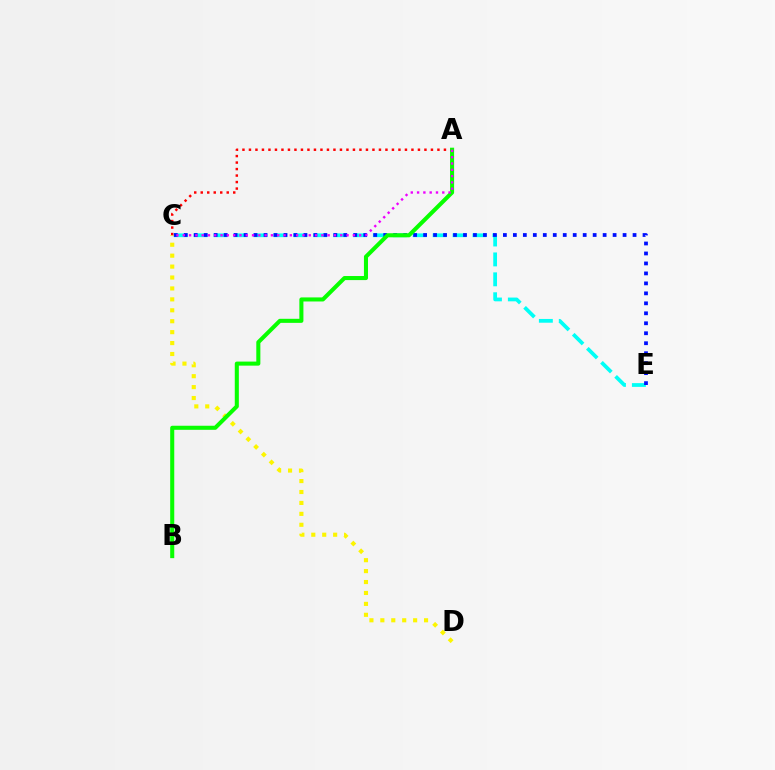{('C', 'E'): [{'color': '#00fff6', 'line_style': 'dashed', 'thickness': 2.71}, {'color': '#0010ff', 'line_style': 'dotted', 'thickness': 2.71}], ('A', 'C'): [{'color': '#ff0000', 'line_style': 'dotted', 'thickness': 1.77}, {'color': '#ee00ff', 'line_style': 'dotted', 'thickness': 1.71}], ('C', 'D'): [{'color': '#fcf500', 'line_style': 'dotted', 'thickness': 2.97}], ('A', 'B'): [{'color': '#08ff00', 'line_style': 'solid', 'thickness': 2.92}]}